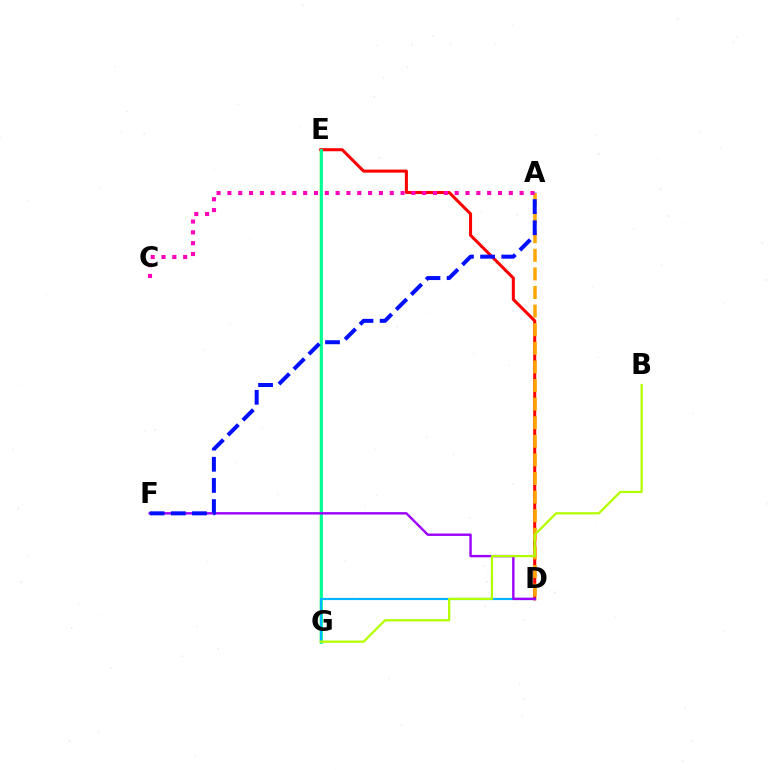{('E', 'G'): [{'color': '#08ff00', 'line_style': 'solid', 'thickness': 1.78}, {'color': '#00ff9d', 'line_style': 'solid', 'thickness': 2.0}], ('D', 'E'): [{'color': '#ff0000', 'line_style': 'solid', 'thickness': 2.19}], ('A', 'D'): [{'color': '#ffa500', 'line_style': 'dashed', 'thickness': 2.53}], ('A', 'C'): [{'color': '#ff00bd', 'line_style': 'dotted', 'thickness': 2.94}], ('D', 'G'): [{'color': '#00b5ff', 'line_style': 'solid', 'thickness': 1.56}], ('D', 'F'): [{'color': '#9b00ff', 'line_style': 'solid', 'thickness': 1.73}], ('B', 'G'): [{'color': '#b3ff00', 'line_style': 'solid', 'thickness': 1.63}], ('A', 'F'): [{'color': '#0010ff', 'line_style': 'dashed', 'thickness': 2.88}]}